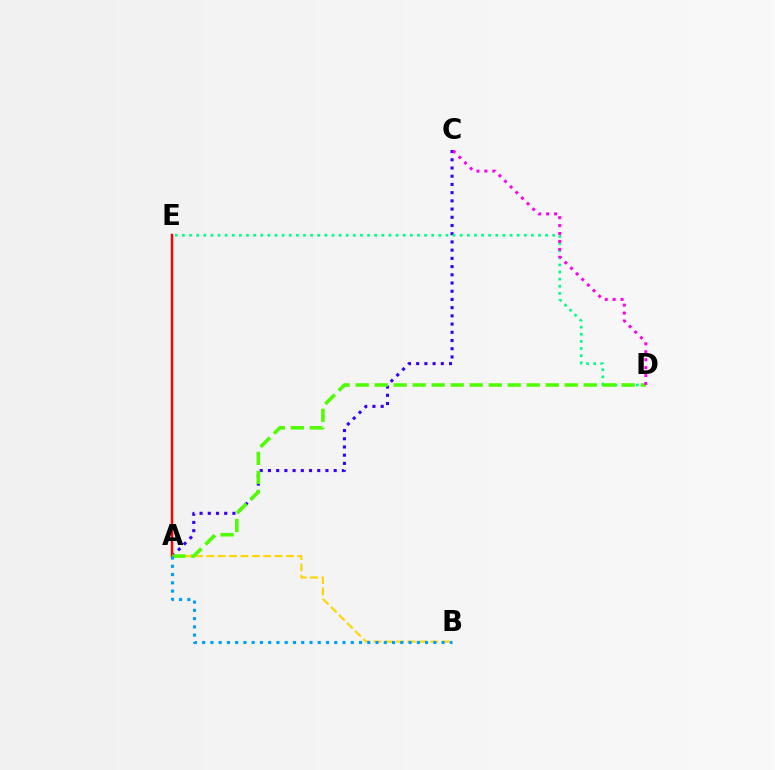{('A', 'C'): [{'color': '#3700ff', 'line_style': 'dotted', 'thickness': 2.23}], ('A', 'B'): [{'color': '#ffd500', 'line_style': 'dashed', 'thickness': 1.55}, {'color': '#009eff', 'line_style': 'dotted', 'thickness': 2.24}], ('D', 'E'): [{'color': '#00ff86', 'line_style': 'dotted', 'thickness': 1.94}], ('A', 'E'): [{'color': '#ff0000', 'line_style': 'solid', 'thickness': 1.75}], ('A', 'D'): [{'color': '#4fff00', 'line_style': 'dashed', 'thickness': 2.58}], ('C', 'D'): [{'color': '#ff00ed', 'line_style': 'dotted', 'thickness': 2.16}]}